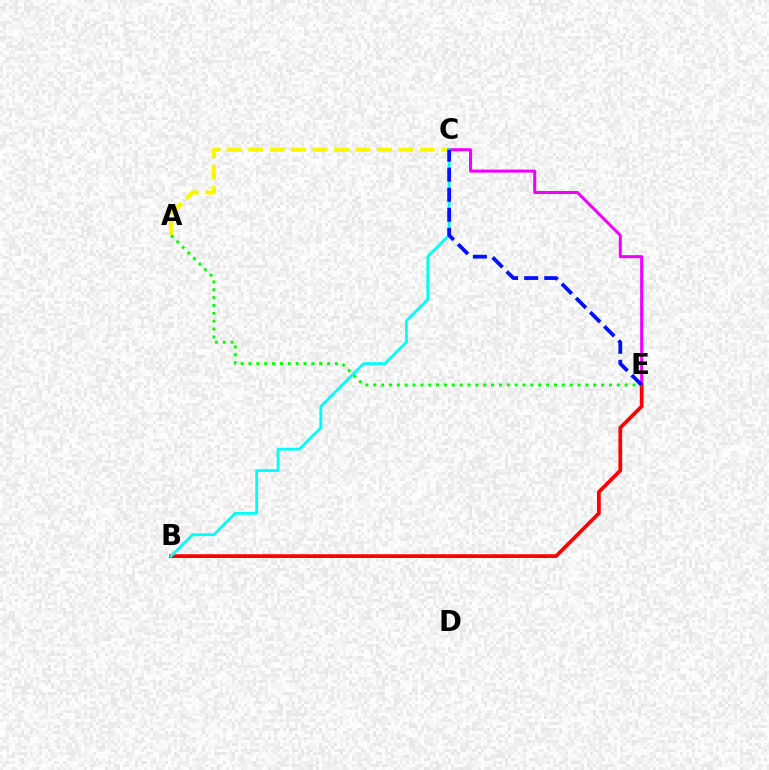{('A', 'C'): [{'color': '#fcf500', 'line_style': 'dashed', 'thickness': 2.91}], ('C', 'E'): [{'color': '#ee00ff', 'line_style': 'solid', 'thickness': 2.18}, {'color': '#0010ff', 'line_style': 'dashed', 'thickness': 2.72}], ('B', 'E'): [{'color': '#ff0000', 'line_style': 'solid', 'thickness': 2.7}], ('A', 'E'): [{'color': '#08ff00', 'line_style': 'dotted', 'thickness': 2.13}], ('B', 'C'): [{'color': '#00fff6', 'line_style': 'solid', 'thickness': 2.02}]}